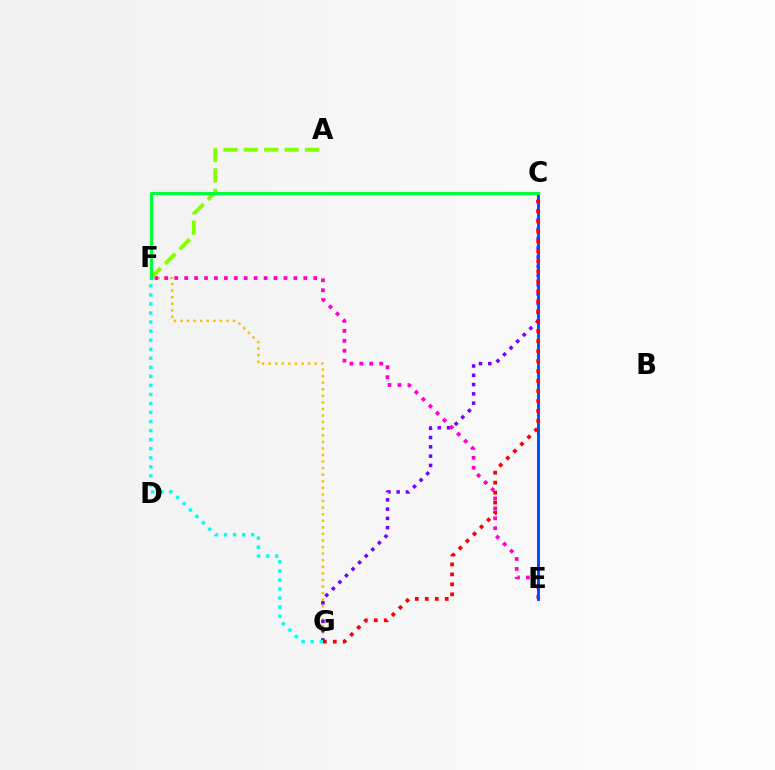{('F', 'G'): [{'color': '#ffbd00', 'line_style': 'dotted', 'thickness': 1.79}, {'color': '#00fff6', 'line_style': 'dotted', 'thickness': 2.46}], ('C', 'G'): [{'color': '#7200ff', 'line_style': 'dotted', 'thickness': 2.52}, {'color': '#ff0000', 'line_style': 'dotted', 'thickness': 2.71}], ('E', 'F'): [{'color': '#ff00cf', 'line_style': 'dotted', 'thickness': 2.7}], ('C', 'E'): [{'color': '#004bff', 'line_style': 'solid', 'thickness': 2.1}], ('A', 'F'): [{'color': '#84ff00', 'line_style': 'dashed', 'thickness': 2.77}], ('C', 'F'): [{'color': '#00ff39', 'line_style': 'solid', 'thickness': 2.23}]}